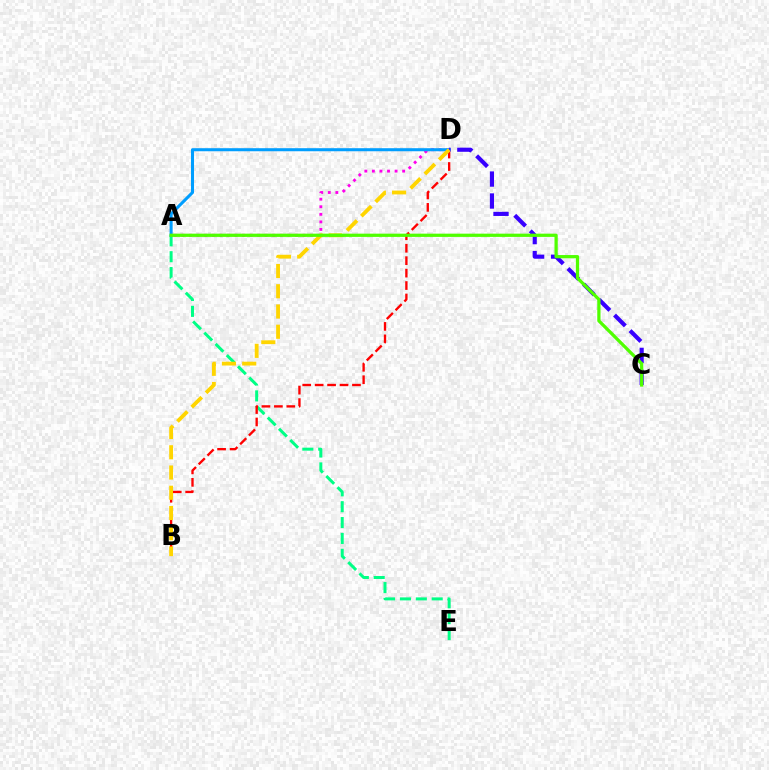{('A', 'E'): [{'color': '#00ff86', 'line_style': 'dashed', 'thickness': 2.16}], ('B', 'D'): [{'color': '#ff0000', 'line_style': 'dashed', 'thickness': 1.69}, {'color': '#ffd500', 'line_style': 'dashed', 'thickness': 2.75}], ('A', 'D'): [{'color': '#ff00ed', 'line_style': 'dotted', 'thickness': 2.06}, {'color': '#009eff', 'line_style': 'solid', 'thickness': 2.19}], ('C', 'D'): [{'color': '#3700ff', 'line_style': 'dashed', 'thickness': 2.98}], ('A', 'C'): [{'color': '#4fff00', 'line_style': 'solid', 'thickness': 2.34}]}